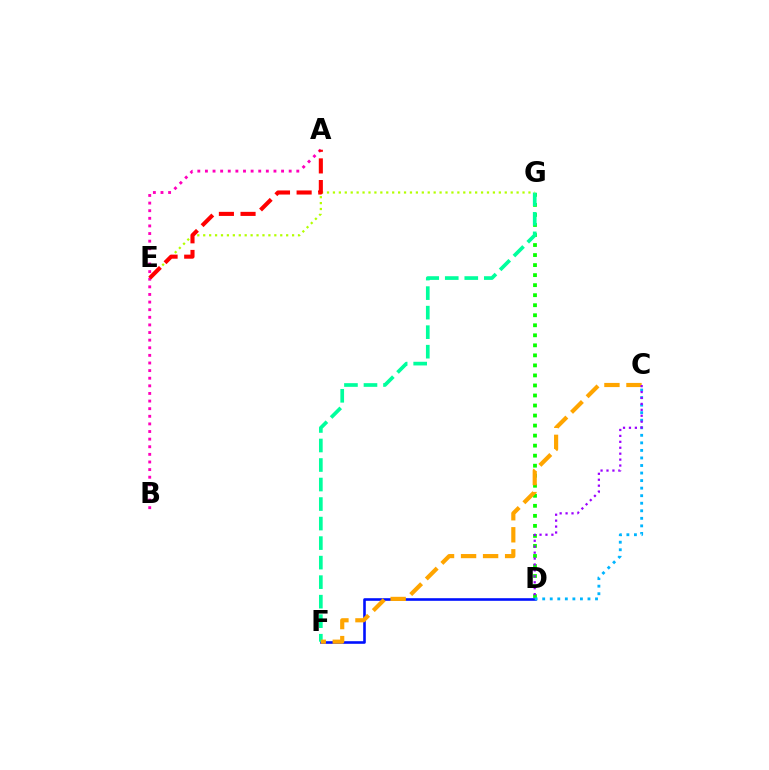{('D', 'G'): [{'color': '#08ff00', 'line_style': 'dotted', 'thickness': 2.73}], ('D', 'F'): [{'color': '#0010ff', 'line_style': 'solid', 'thickness': 1.88}], ('F', 'G'): [{'color': '#00ff9d', 'line_style': 'dashed', 'thickness': 2.65}], ('C', 'F'): [{'color': '#ffa500', 'line_style': 'dashed', 'thickness': 2.99}], ('C', 'D'): [{'color': '#00b5ff', 'line_style': 'dotted', 'thickness': 2.05}, {'color': '#9b00ff', 'line_style': 'dotted', 'thickness': 1.61}], ('E', 'G'): [{'color': '#b3ff00', 'line_style': 'dotted', 'thickness': 1.61}], ('A', 'B'): [{'color': '#ff00bd', 'line_style': 'dotted', 'thickness': 2.07}], ('A', 'E'): [{'color': '#ff0000', 'line_style': 'dashed', 'thickness': 2.94}]}